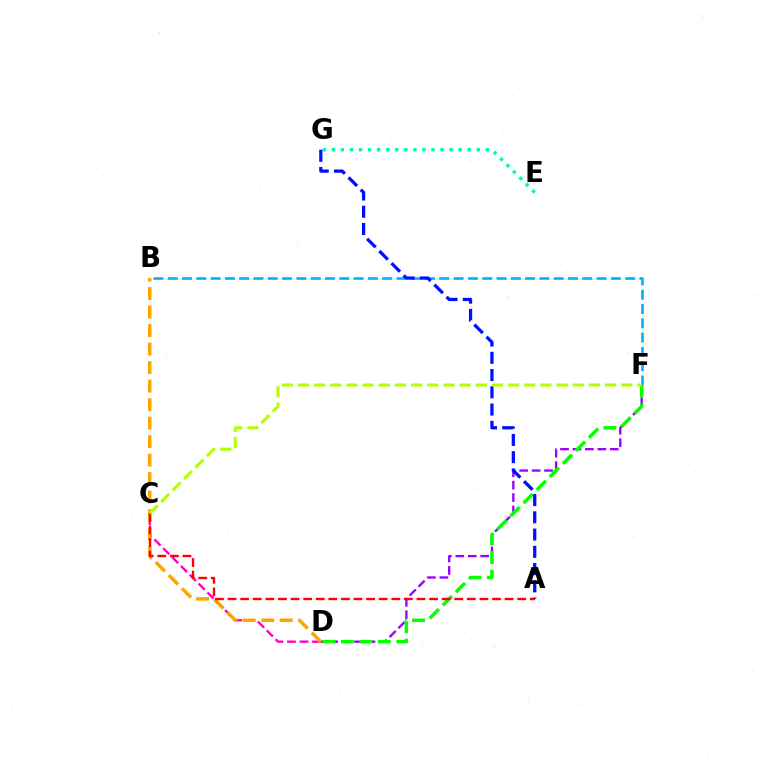{('C', 'D'): [{'color': '#ff00bd', 'line_style': 'dashed', 'thickness': 1.7}], ('B', 'F'): [{'color': '#00b5ff', 'line_style': 'dashed', 'thickness': 1.94}], ('E', 'G'): [{'color': '#00ff9d', 'line_style': 'dotted', 'thickness': 2.46}], ('D', 'F'): [{'color': '#9b00ff', 'line_style': 'dashed', 'thickness': 1.69}, {'color': '#08ff00', 'line_style': 'dashed', 'thickness': 2.51}], ('B', 'D'): [{'color': '#ffa500', 'line_style': 'dashed', 'thickness': 2.51}], ('A', 'G'): [{'color': '#0010ff', 'line_style': 'dashed', 'thickness': 2.34}], ('A', 'C'): [{'color': '#ff0000', 'line_style': 'dashed', 'thickness': 1.71}], ('C', 'F'): [{'color': '#b3ff00', 'line_style': 'dashed', 'thickness': 2.2}]}